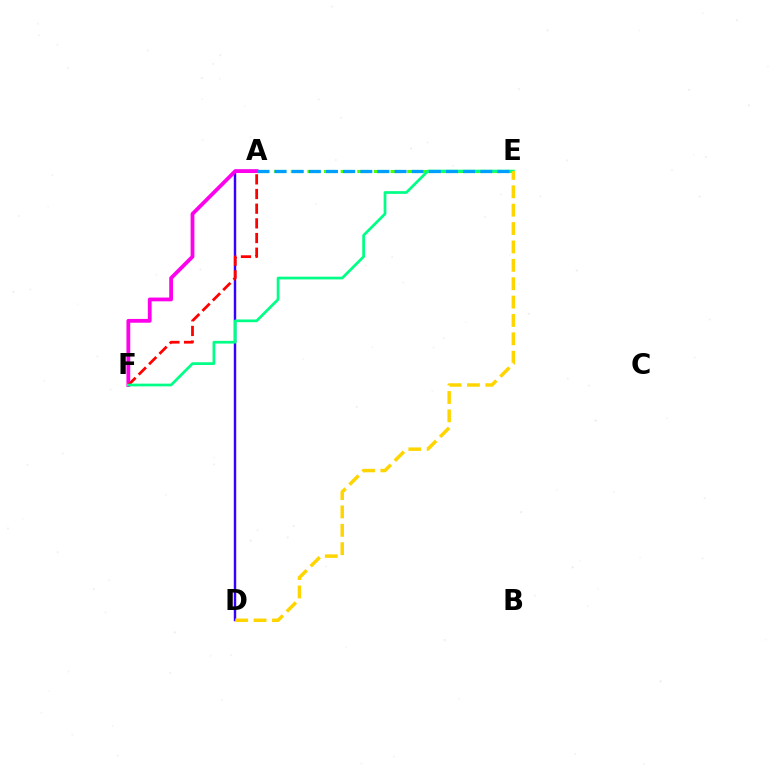{('A', 'E'): [{'color': '#4fff00', 'line_style': 'dashed', 'thickness': 2.26}, {'color': '#009eff', 'line_style': 'dashed', 'thickness': 2.33}], ('A', 'D'): [{'color': '#3700ff', 'line_style': 'solid', 'thickness': 1.76}], ('A', 'F'): [{'color': '#ff00ed', 'line_style': 'solid', 'thickness': 2.72}, {'color': '#ff0000', 'line_style': 'dashed', 'thickness': 1.99}], ('E', 'F'): [{'color': '#00ff86', 'line_style': 'solid', 'thickness': 1.96}], ('D', 'E'): [{'color': '#ffd500', 'line_style': 'dashed', 'thickness': 2.5}]}